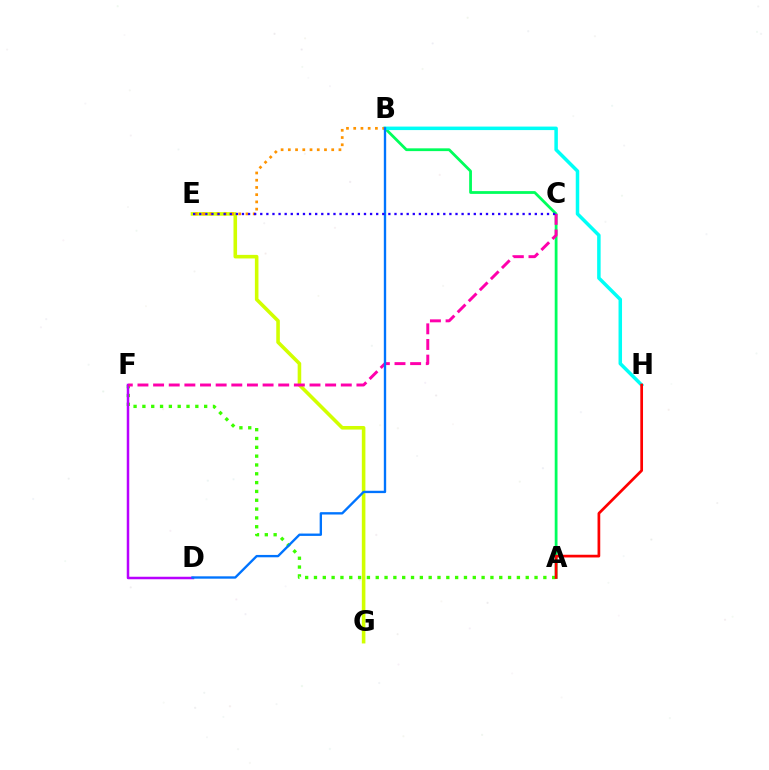{('A', 'B'): [{'color': '#00ff5c', 'line_style': 'solid', 'thickness': 2.0}], ('A', 'F'): [{'color': '#3dff00', 'line_style': 'dotted', 'thickness': 2.4}], ('D', 'F'): [{'color': '#b900ff', 'line_style': 'solid', 'thickness': 1.8}], ('E', 'G'): [{'color': '#d1ff00', 'line_style': 'solid', 'thickness': 2.58}], ('B', 'H'): [{'color': '#00fff6', 'line_style': 'solid', 'thickness': 2.52}], ('B', 'E'): [{'color': '#ff9400', 'line_style': 'dotted', 'thickness': 1.96}], ('C', 'F'): [{'color': '#ff00ac', 'line_style': 'dashed', 'thickness': 2.12}], ('B', 'D'): [{'color': '#0074ff', 'line_style': 'solid', 'thickness': 1.7}], ('C', 'E'): [{'color': '#2500ff', 'line_style': 'dotted', 'thickness': 1.66}], ('A', 'H'): [{'color': '#ff0000', 'line_style': 'solid', 'thickness': 1.95}]}